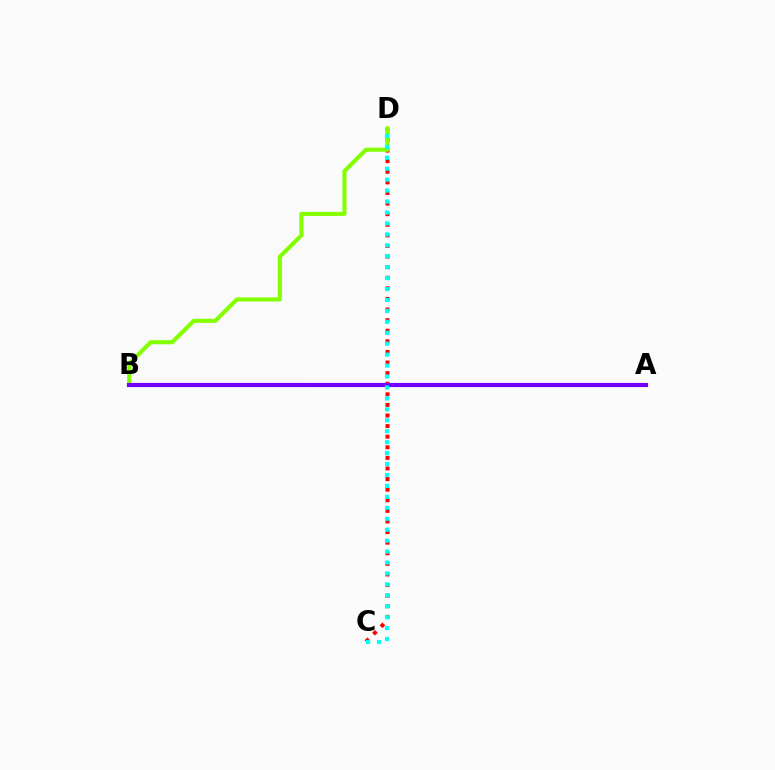{('C', 'D'): [{'color': '#ff0000', 'line_style': 'dotted', 'thickness': 2.88}, {'color': '#00fff6', 'line_style': 'dotted', 'thickness': 2.97}], ('B', 'D'): [{'color': '#84ff00', 'line_style': 'solid', 'thickness': 2.95}], ('A', 'B'): [{'color': '#7200ff', 'line_style': 'solid', 'thickness': 2.98}]}